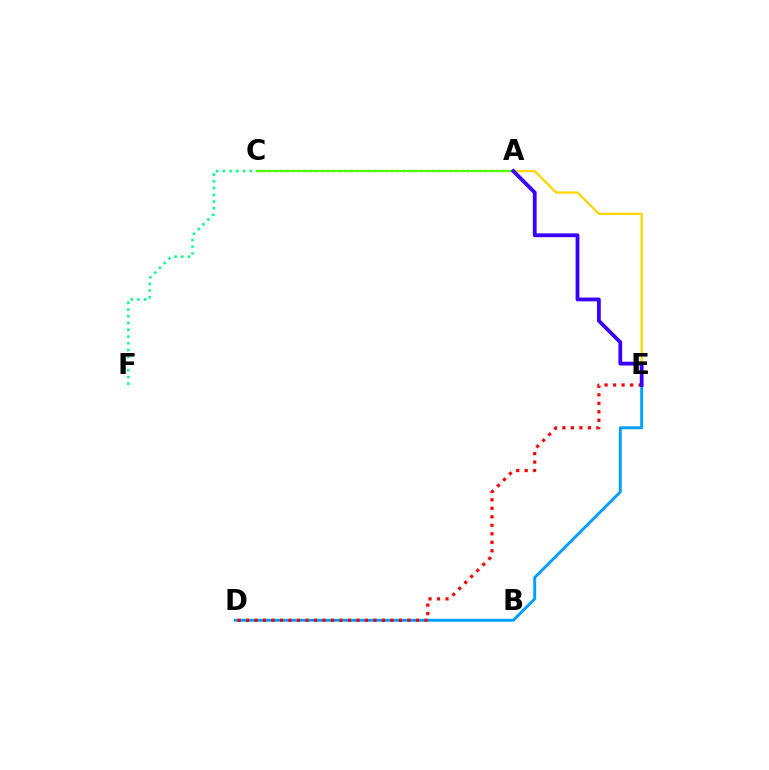{('D', 'E'): [{'color': '#009eff', 'line_style': 'solid', 'thickness': 2.1}, {'color': '#ff0000', 'line_style': 'dotted', 'thickness': 2.31}], ('C', 'F'): [{'color': '#00ff86', 'line_style': 'dotted', 'thickness': 1.83}], ('A', 'C'): [{'color': '#ff00ed', 'line_style': 'dotted', 'thickness': 1.58}, {'color': '#4fff00', 'line_style': 'solid', 'thickness': 1.63}], ('A', 'E'): [{'color': '#ffd500', 'line_style': 'solid', 'thickness': 1.62}, {'color': '#3700ff', 'line_style': 'solid', 'thickness': 2.73}]}